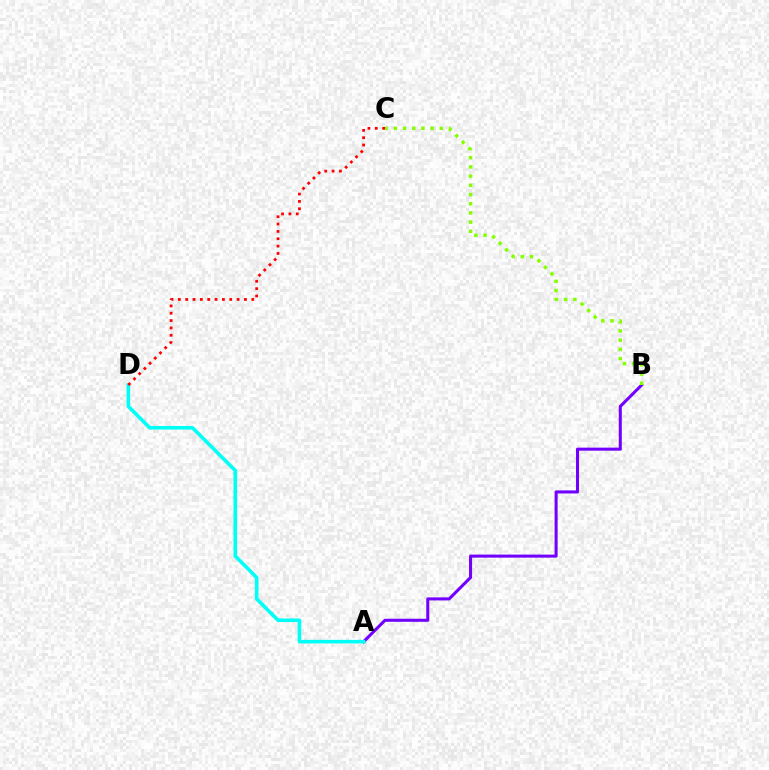{('A', 'B'): [{'color': '#7200ff', 'line_style': 'solid', 'thickness': 2.19}], ('A', 'D'): [{'color': '#00fff6', 'line_style': 'solid', 'thickness': 2.58}], ('C', 'D'): [{'color': '#ff0000', 'line_style': 'dotted', 'thickness': 2.0}], ('B', 'C'): [{'color': '#84ff00', 'line_style': 'dotted', 'thickness': 2.5}]}